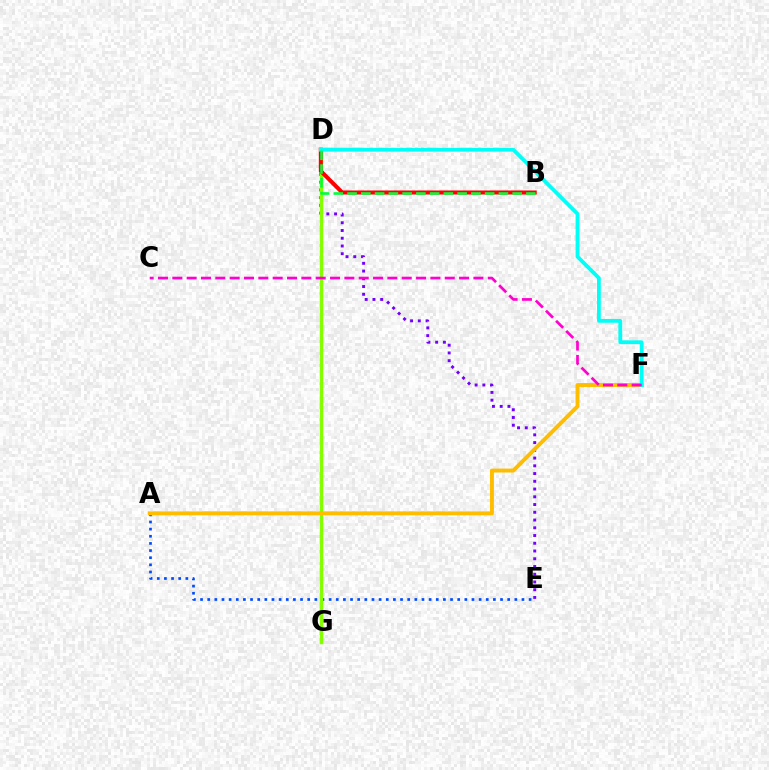{('A', 'E'): [{'color': '#004bff', 'line_style': 'dotted', 'thickness': 1.94}], ('D', 'E'): [{'color': '#7200ff', 'line_style': 'dotted', 'thickness': 2.1}], ('D', 'G'): [{'color': '#84ff00', 'line_style': 'solid', 'thickness': 2.46}], ('B', 'D'): [{'color': '#ff0000', 'line_style': 'solid', 'thickness': 2.9}, {'color': '#00ff39', 'line_style': 'dashed', 'thickness': 1.87}], ('A', 'F'): [{'color': '#ffbd00', 'line_style': 'solid', 'thickness': 2.82}], ('D', 'F'): [{'color': '#00fff6', 'line_style': 'solid', 'thickness': 2.73}], ('C', 'F'): [{'color': '#ff00cf', 'line_style': 'dashed', 'thickness': 1.95}]}